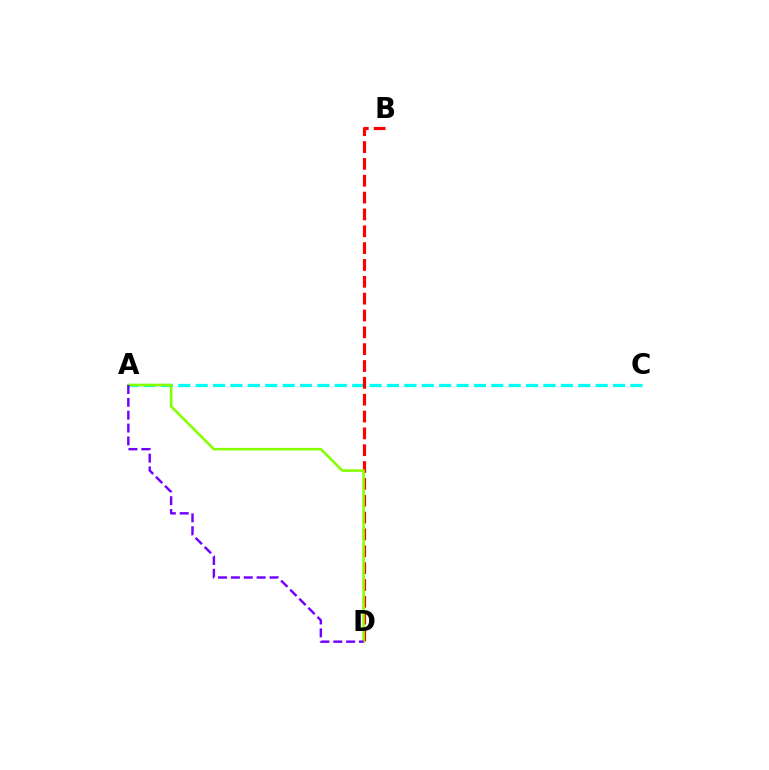{('A', 'C'): [{'color': '#00fff6', 'line_style': 'dashed', 'thickness': 2.36}], ('B', 'D'): [{'color': '#ff0000', 'line_style': 'dashed', 'thickness': 2.29}], ('A', 'D'): [{'color': '#84ff00', 'line_style': 'solid', 'thickness': 1.85}, {'color': '#7200ff', 'line_style': 'dashed', 'thickness': 1.75}]}